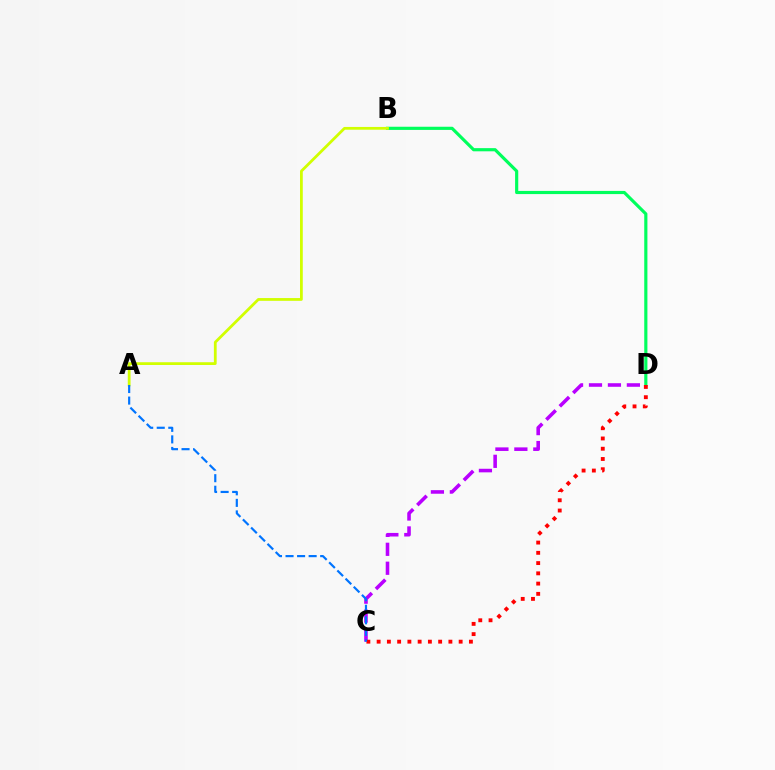{('C', 'D'): [{'color': '#b900ff', 'line_style': 'dashed', 'thickness': 2.57}, {'color': '#ff0000', 'line_style': 'dotted', 'thickness': 2.79}], ('B', 'D'): [{'color': '#00ff5c', 'line_style': 'solid', 'thickness': 2.28}], ('A', 'B'): [{'color': '#d1ff00', 'line_style': 'solid', 'thickness': 2.0}], ('A', 'C'): [{'color': '#0074ff', 'line_style': 'dashed', 'thickness': 1.57}]}